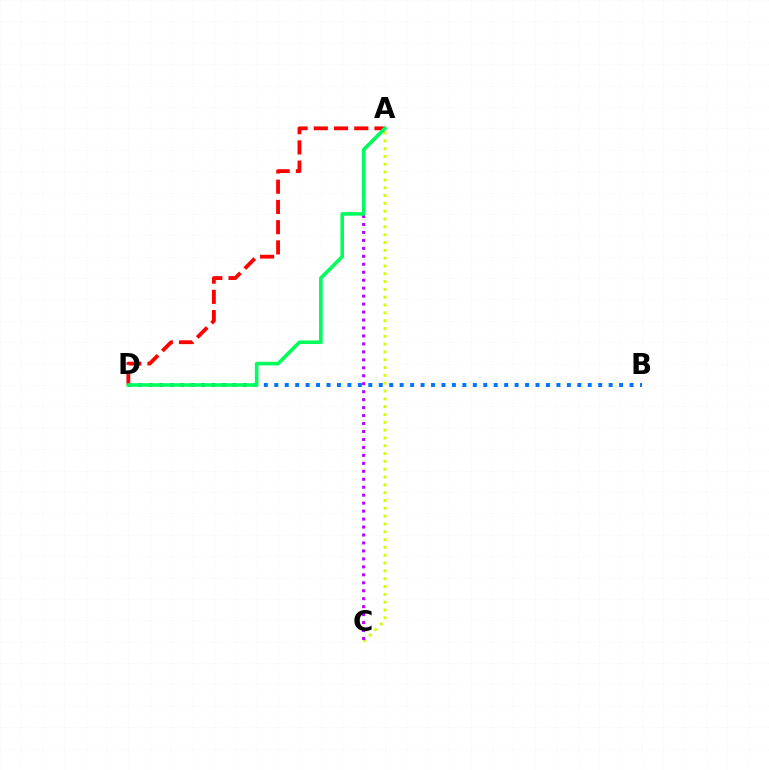{('A', 'C'): [{'color': '#d1ff00', 'line_style': 'dotted', 'thickness': 2.12}, {'color': '#b900ff', 'line_style': 'dotted', 'thickness': 2.16}], ('B', 'D'): [{'color': '#0074ff', 'line_style': 'dotted', 'thickness': 2.84}], ('A', 'D'): [{'color': '#ff0000', 'line_style': 'dashed', 'thickness': 2.75}, {'color': '#00ff5c', 'line_style': 'solid', 'thickness': 2.6}]}